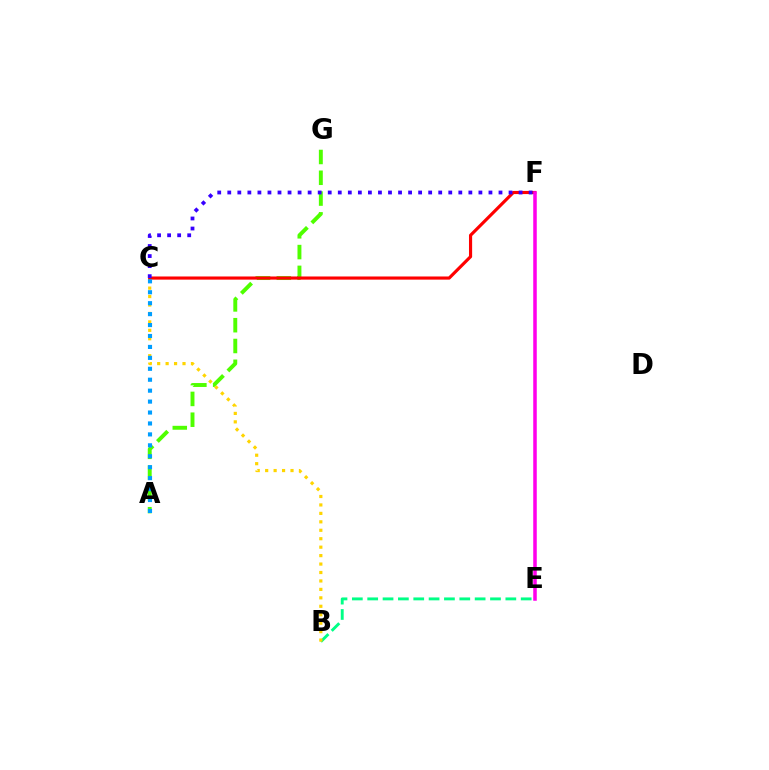{('A', 'G'): [{'color': '#4fff00', 'line_style': 'dashed', 'thickness': 2.82}], ('B', 'E'): [{'color': '#00ff86', 'line_style': 'dashed', 'thickness': 2.09}], ('B', 'C'): [{'color': '#ffd500', 'line_style': 'dotted', 'thickness': 2.29}], ('C', 'F'): [{'color': '#ff0000', 'line_style': 'solid', 'thickness': 2.27}, {'color': '#3700ff', 'line_style': 'dotted', 'thickness': 2.73}], ('E', 'F'): [{'color': '#ff00ed', 'line_style': 'solid', 'thickness': 2.54}], ('A', 'C'): [{'color': '#009eff', 'line_style': 'dotted', 'thickness': 2.97}]}